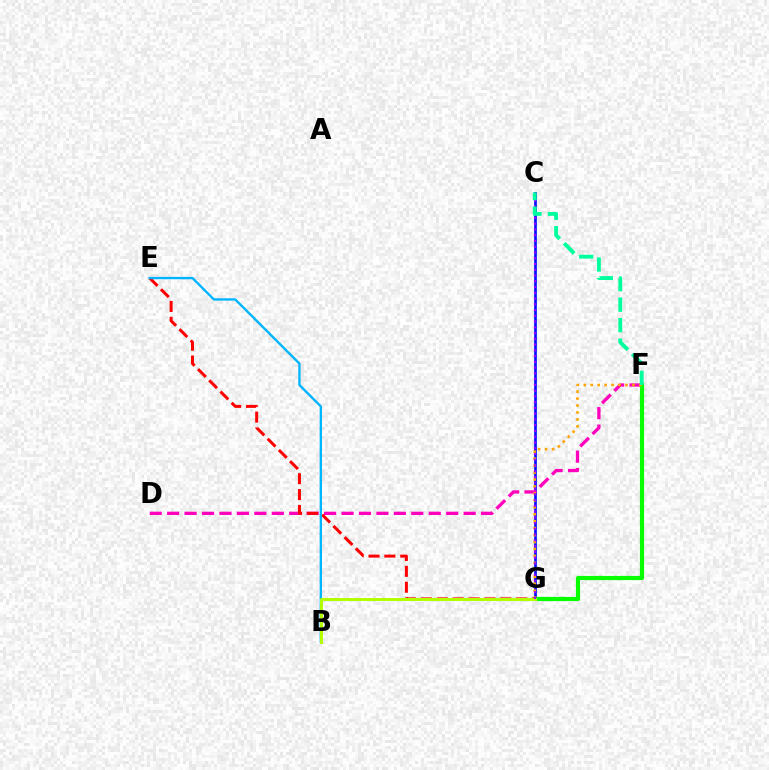{('C', 'G'): [{'color': '#0010ff', 'line_style': 'solid', 'thickness': 1.92}, {'color': '#9b00ff', 'line_style': 'dotted', 'thickness': 1.56}], ('D', 'F'): [{'color': '#ff00bd', 'line_style': 'dashed', 'thickness': 2.37}], ('F', 'G'): [{'color': '#08ff00', 'line_style': 'solid', 'thickness': 3.0}, {'color': '#ffa500', 'line_style': 'dotted', 'thickness': 1.89}], ('E', 'G'): [{'color': '#ff0000', 'line_style': 'dashed', 'thickness': 2.16}], ('B', 'E'): [{'color': '#00b5ff', 'line_style': 'solid', 'thickness': 1.69}], ('B', 'G'): [{'color': '#b3ff00', 'line_style': 'solid', 'thickness': 2.16}], ('C', 'F'): [{'color': '#00ff9d', 'line_style': 'dashed', 'thickness': 2.79}]}